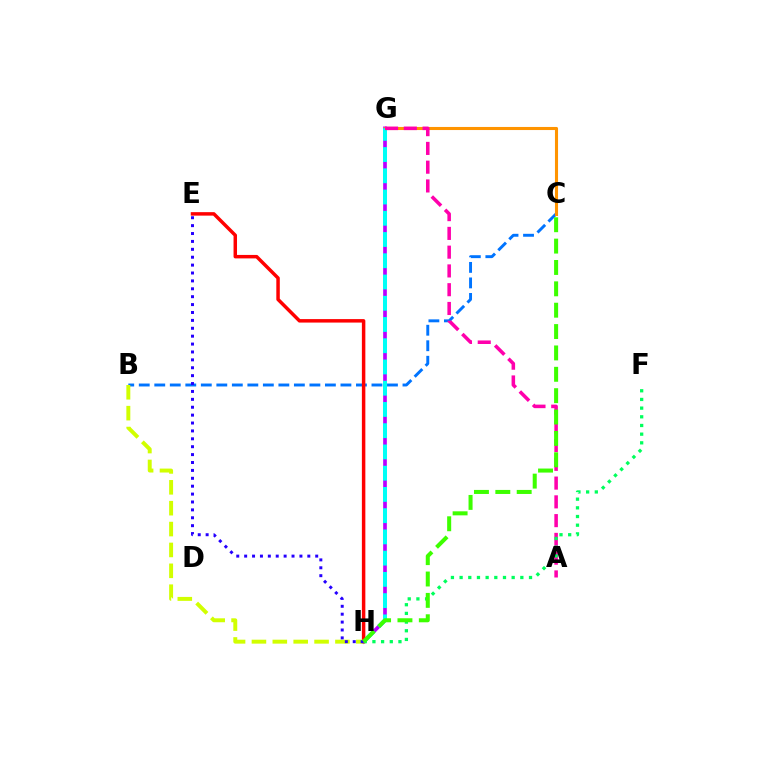{('B', 'C'): [{'color': '#0074ff', 'line_style': 'dashed', 'thickness': 2.11}], ('G', 'H'): [{'color': '#b900ff', 'line_style': 'solid', 'thickness': 2.64}, {'color': '#00fff6', 'line_style': 'dashed', 'thickness': 2.89}], ('C', 'G'): [{'color': '#ff9400', 'line_style': 'solid', 'thickness': 2.22}], ('E', 'H'): [{'color': '#ff0000', 'line_style': 'solid', 'thickness': 2.5}, {'color': '#2500ff', 'line_style': 'dotted', 'thickness': 2.15}], ('A', 'G'): [{'color': '#ff00ac', 'line_style': 'dashed', 'thickness': 2.55}], ('F', 'H'): [{'color': '#00ff5c', 'line_style': 'dotted', 'thickness': 2.36}], ('B', 'H'): [{'color': '#d1ff00', 'line_style': 'dashed', 'thickness': 2.84}], ('C', 'H'): [{'color': '#3dff00', 'line_style': 'dashed', 'thickness': 2.9}]}